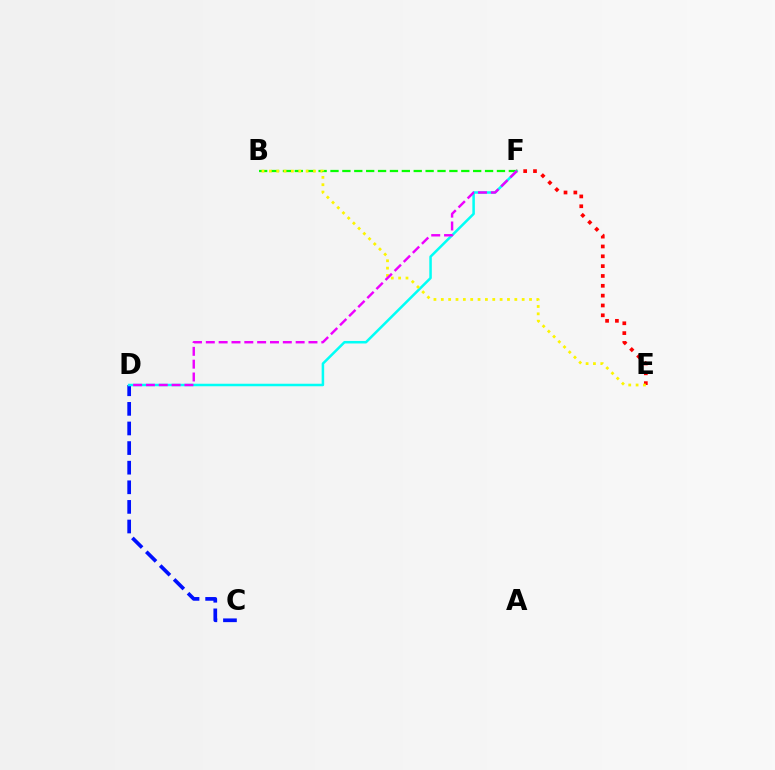{('C', 'D'): [{'color': '#0010ff', 'line_style': 'dashed', 'thickness': 2.66}], ('B', 'F'): [{'color': '#08ff00', 'line_style': 'dashed', 'thickness': 1.62}], ('D', 'F'): [{'color': '#00fff6', 'line_style': 'solid', 'thickness': 1.81}, {'color': '#ee00ff', 'line_style': 'dashed', 'thickness': 1.74}], ('E', 'F'): [{'color': '#ff0000', 'line_style': 'dotted', 'thickness': 2.67}], ('B', 'E'): [{'color': '#fcf500', 'line_style': 'dotted', 'thickness': 2.0}]}